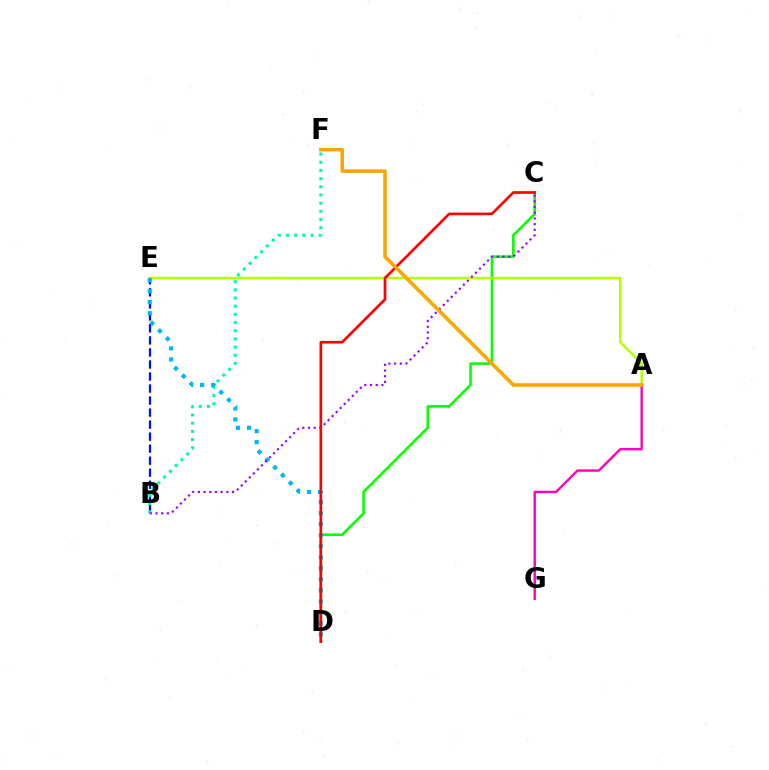{('C', 'D'): [{'color': '#08ff00', 'line_style': 'solid', 'thickness': 1.86}, {'color': '#ff0000', 'line_style': 'solid', 'thickness': 1.92}], ('A', 'E'): [{'color': '#b3ff00', 'line_style': 'solid', 'thickness': 1.8}], ('B', 'E'): [{'color': '#0010ff', 'line_style': 'dashed', 'thickness': 1.63}], ('A', 'G'): [{'color': '#ff00bd', 'line_style': 'solid', 'thickness': 1.73}], ('B', 'F'): [{'color': '#00ff9d', 'line_style': 'dotted', 'thickness': 2.22}], ('D', 'E'): [{'color': '#00b5ff', 'line_style': 'dotted', 'thickness': 2.99}], ('B', 'C'): [{'color': '#9b00ff', 'line_style': 'dotted', 'thickness': 1.55}], ('A', 'F'): [{'color': '#ffa500', 'line_style': 'solid', 'thickness': 2.56}]}